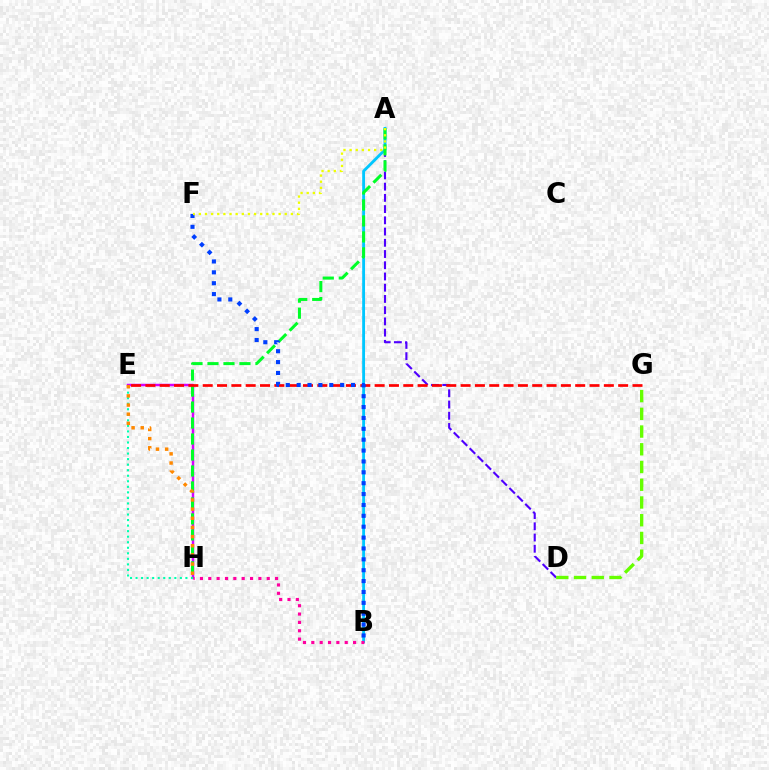{('A', 'D'): [{'color': '#4f00ff', 'line_style': 'dashed', 'thickness': 1.53}], ('D', 'G'): [{'color': '#66ff00', 'line_style': 'dashed', 'thickness': 2.41}], ('E', 'H'): [{'color': '#d600ff', 'line_style': 'solid', 'thickness': 1.8}, {'color': '#00ffaf', 'line_style': 'dotted', 'thickness': 1.51}, {'color': '#ff8800', 'line_style': 'dotted', 'thickness': 2.49}], ('A', 'B'): [{'color': '#00c7ff', 'line_style': 'solid', 'thickness': 2.05}], ('A', 'H'): [{'color': '#00ff27', 'line_style': 'dashed', 'thickness': 2.17}], ('E', 'G'): [{'color': '#ff0000', 'line_style': 'dashed', 'thickness': 1.95}], ('B', 'H'): [{'color': '#ff00a0', 'line_style': 'dotted', 'thickness': 2.27}], ('B', 'F'): [{'color': '#003fff', 'line_style': 'dotted', 'thickness': 2.96}], ('A', 'F'): [{'color': '#eeff00', 'line_style': 'dotted', 'thickness': 1.67}]}